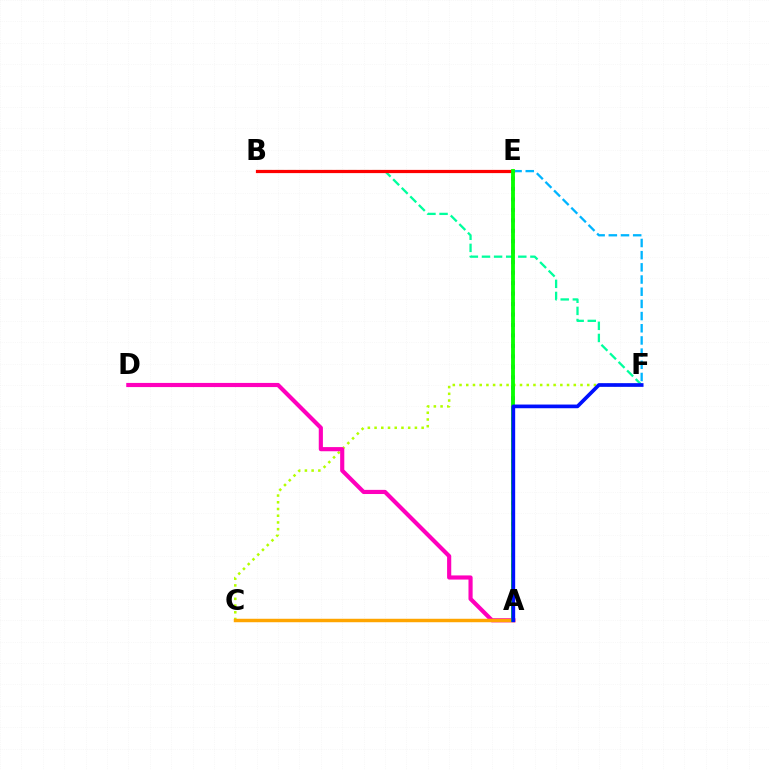{('B', 'F'): [{'color': '#00ff9d', 'line_style': 'dashed', 'thickness': 1.65}], ('B', 'E'): [{'color': '#ff0000', 'line_style': 'solid', 'thickness': 2.32}], ('C', 'F'): [{'color': '#b3ff00', 'line_style': 'dotted', 'thickness': 1.83}], ('A', 'E'): [{'color': '#9b00ff', 'line_style': 'dotted', 'thickness': 2.84}, {'color': '#08ff00', 'line_style': 'solid', 'thickness': 2.77}], ('E', 'F'): [{'color': '#00b5ff', 'line_style': 'dashed', 'thickness': 1.65}], ('A', 'D'): [{'color': '#ff00bd', 'line_style': 'solid', 'thickness': 2.99}], ('A', 'C'): [{'color': '#ffa500', 'line_style': 'solid', 'thickness': 2.49}], ('A', 'F'): [{'color': '#0010ff', 'line_style': 'solid', 'thickness': 2.65}]}